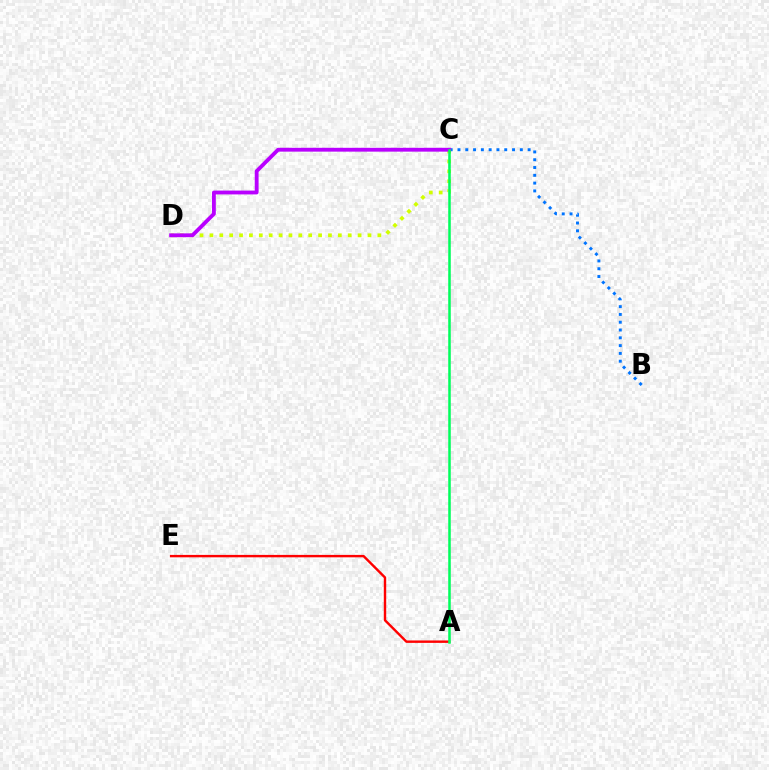{('B', 'C'): [{'color': '#0074ff', 'line_style': 'dotted', 'thickness': 2.12}], ('C', 'D'): [{'color': '#d1ff00', 'line_style': 'dotted', 'thickness': 2.68}, {'color': '#b900ff', 'line_style': 'solid', 'thickness': 2.76}], ('A', 'E'): [{'color': '#ff0000', 'line_style': 'solid', 'thickness': 1.74}], ('A', 'C'): [{'color': '#00ff5c', 'line_style': 'solid', 'thickness': 1.83}]}